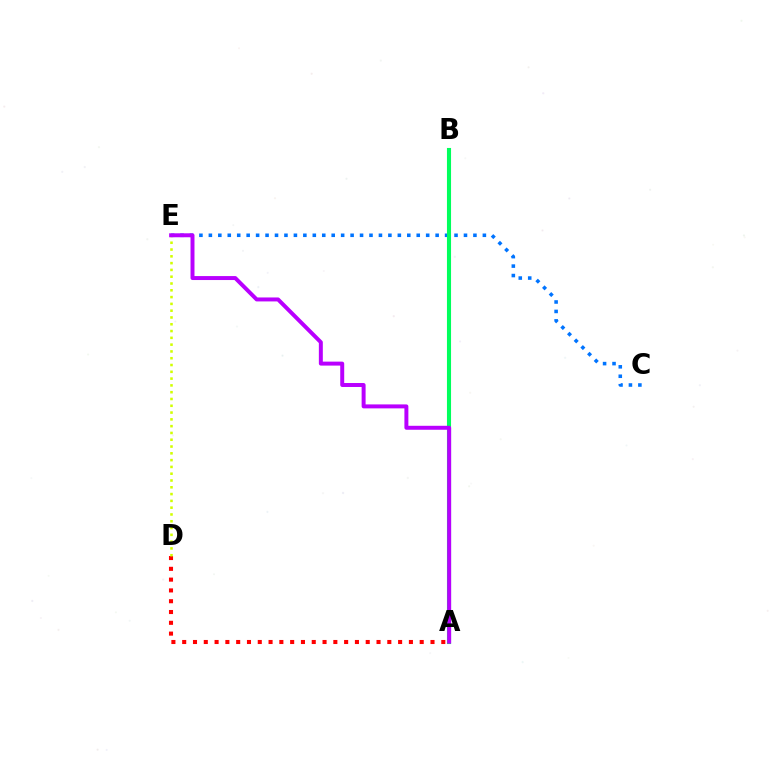{('C', 'E'): [{'color': '#0074ff', 'line_style': 'dotted', 'thickness': 2.57}], ('A', 'B'): [{'color': '#00ff5c', 'line_style': 'solid', 'thickness': 2.94}], ('A', 'D'): [{'color': '#ff0000', 'line_style': 'dotted', 'thickness': 2.93}], ('D', 'E'): [{'color': '#d1ff00', 'line_style': 'dotted', 'thickness': 1.85}], ('A', 'E'): [{'color': '#b900ff', 'line_style': 'solid', 'thickness': 2.86}]}